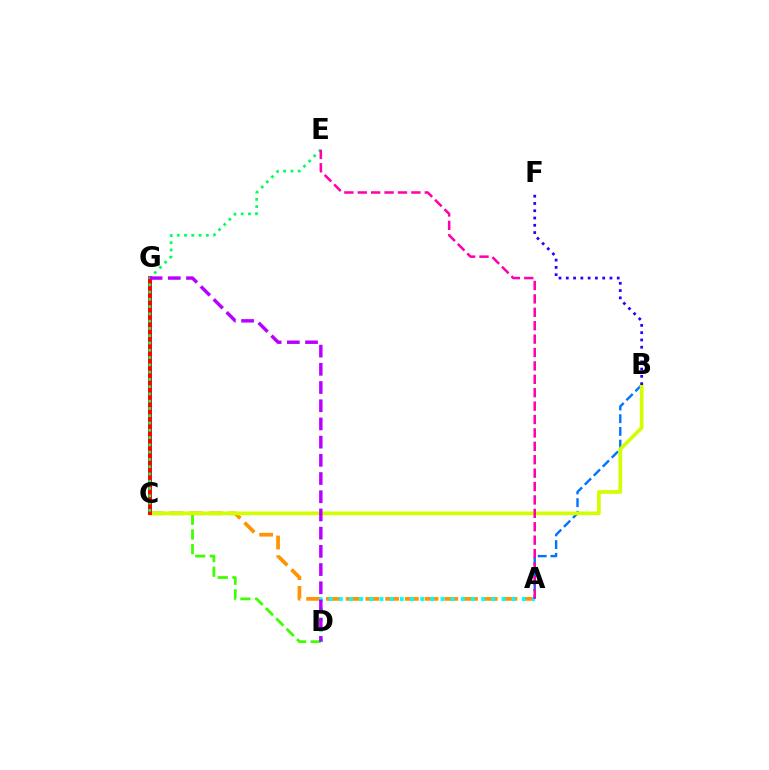{('A', 'C'): [{'color': '#ff9400', 'line_style': 'dashed', 'thickness': 2.68}], ('A', 'D'): [{'color': '#00fff6', 'line_style': 'dotted', 'thickness': 2.76}], ('A', 'B'): [{'color': '#0074ff', 'line_style': 'dashed', 'thickness': 1.73}], ('C', 'D'): [{'color': '#3dff00', 'line_style': 'dashed', 'thickness': 1.99}], ('B', 'C'): [{'color': '#d1ff00', 'line_style': 'solid', 'thickness': 2.67}], ('C', 'G'): [{'color': '#ff0000', 'line_style': 'solid', 'thickness': 2.84}], ('C', 'E'): [{'color': '#00ff5c', 'line_style': 'dotted', 'thickness': 1.98}], ('D', 'G'): [{'color': '#b900ff', 'line_style': 'dashed', 'thickness': 2.47}], ('B', 'F'): [{'color': '#2500ff', 'line_style': 'dotted', 'thickness': 1.98}], ('A', 'E'): [{'color': '#ff00ac', 'line_style': 'dashed', 'thickness': 1.82}]}